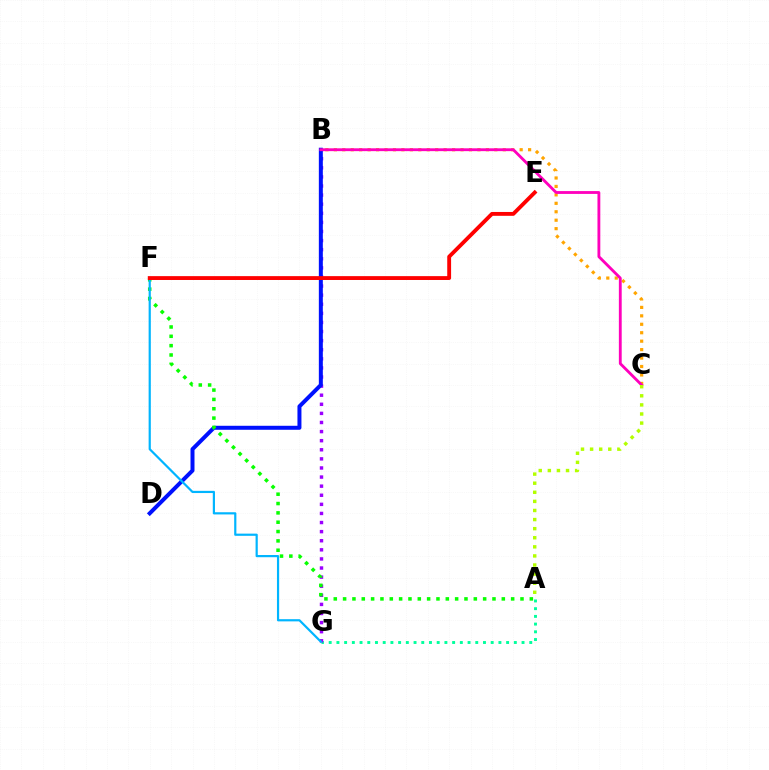{('A', 'G'): [{'color': '#00ff9d', 'line_style': 'dotted', 'thickness': 2.1}], ('B', 'C'): [{'color': '#ffa500', 'line_style': 'dotted', 'thickness': 2.29}, {'color': '#ff00bd', 'line_style': 'solid', 'thickness': 2.04}], ('B', 'G'): [{'color': '#9b00ff', 'line_style': 'dotted', 'thickness': 2.47}], ('B', 'D'): [{'color': '#0010ff', 'line_style': 'solid', 'thickness': 2.87}], ('A', 'F'): [{'color': '#08ff00', 'line_style': 'dotted', 'thickness': 2.54}], ('A', 'C'): [{'color': '#b3ff00', 'line_style': 'dotted', 'thickness': 2.47}], ('F', 'G'): [{'color': '#00b5ff', 'line_style': 'solid', 'thickness': 1.58}], ('E', 'F'): [{'color': '#ff0000', 'line_style': 'solid', 'thickness': 2.78}]}